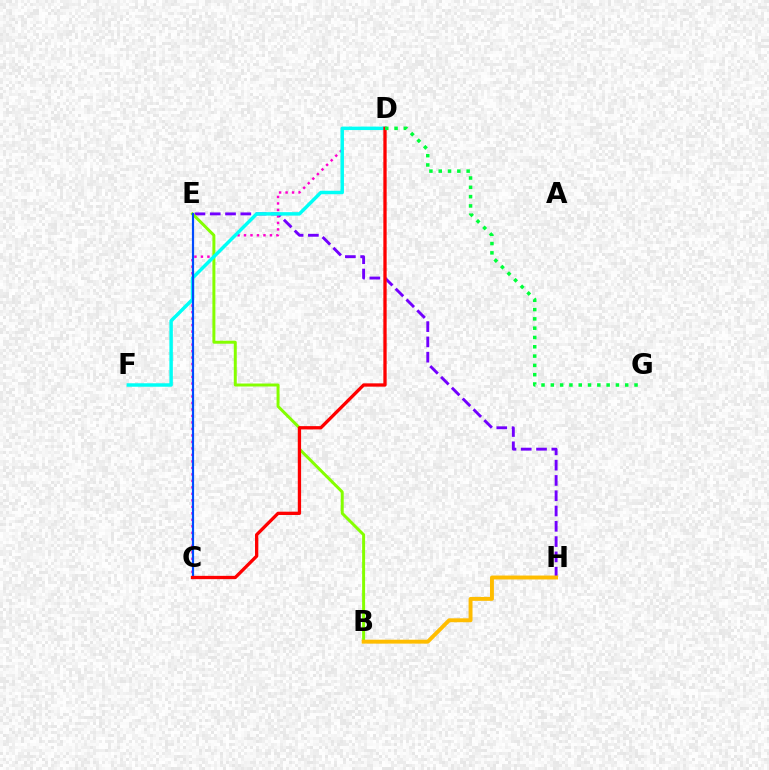{('E', 'H'): [{'color': '#7200ff', 'line_style': 'dashed', 'thickness': 2.08}], ('B', 'E'): [{'color': '#84ff00', 'line_style': 'solid', 'thickness': 2.14}], ('C', 'D'): [{'color': '#ff00cf', 'line_style': 'dotted', 'thickness': 1.76}, {'color': '#ff0000', 'line_style': 'solid', 'thickness': 2.38}], ('D', 'F'): [{'color': '#00fff6', 'line_style': 'solid', 'thickness': 2.49}], ('C', 'E'): [{'color': '#004bff', 'line_style': 'solid', 'thickness': 1.57}], ('B', 'H'): [{'color': '#ffbd00', 'line_style': 'solid', 'thickness': 2.82}], ('D', 'G'): [{'color': '#00ff39', 'line_style': 'dotted', 'thickness': 2.53}]}